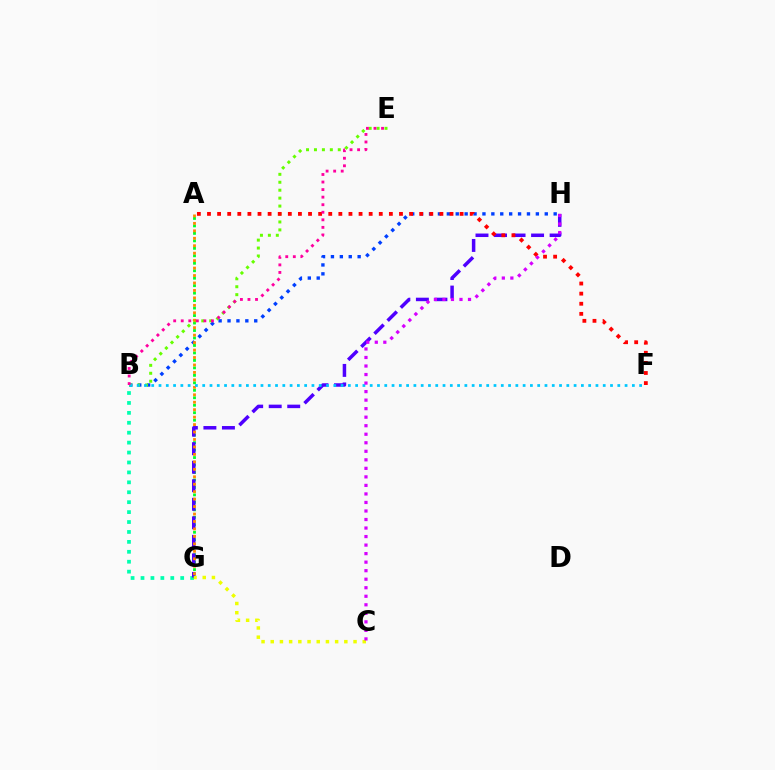{('B', 'G'): [{'color': '#00ffaf', 'line_style': 'dotted', 'thickness': 2.7}], ('B', 'H'): [{'color': '#003fff', 'line_style': 'dotted', 'thickness': 2.42}], ('A', 'G'): [{'color': '#00ff27', 'line_style': 'dotted', 'thickness': 2.03}, {'color': '#ff8800', 'line_style': 'dotted', 'thickness': 2.03}], ('B', 'E'): [{'color': '#66ff00', 'line_style': 'dotted', 'thickness': 2.16}, {'color': '#ff00a0', 'line_style': 'dotted', 'thickness': 2.05}], ('G', 'H'): [{'color': '#4f00ff', 'line_style': 'dashed', 'thickness': 2.52}], ('A', 'F'): [{'color': '#ff0000', 'line_style': 'dotted', 'thickness': 2.75}], ('C', 'G'): [{'color': '#eeff00', 'line_style': 'dotted', 'thickness': 2.5}], ('B', 'F'): [{'color': '#00c7ff', 'line_style': 'dotted', 'thickness': 1.98}], ('C', 'H'): [{'color': '#d600ff', 'line_style': 'dotted', 'thickness': 2.32}]}